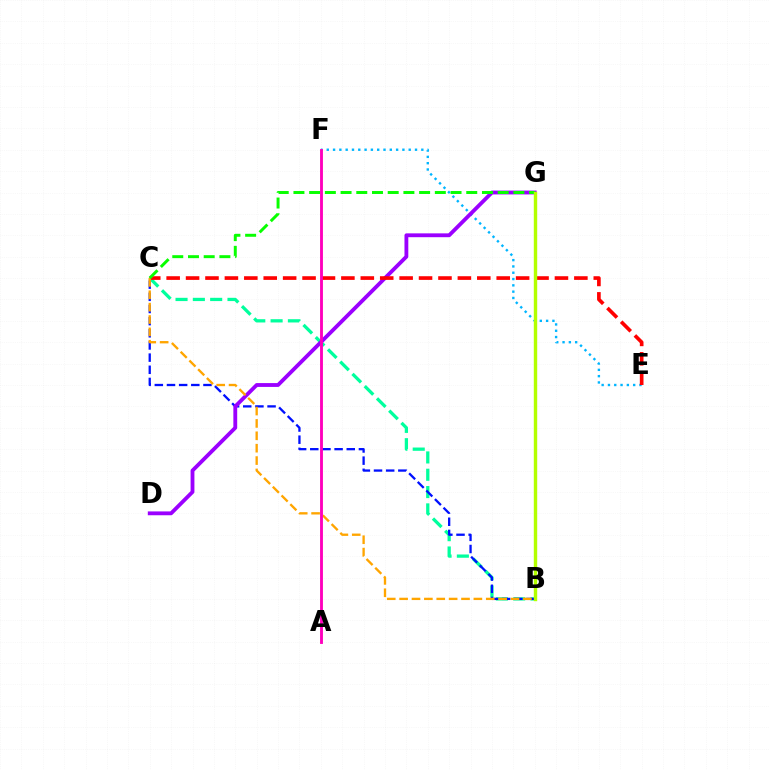{('B', 'C'): [{'color': '#00ff9d', 'line_style': 'dashed', 'thickness': 2.35}, {'color': '#0010ff', 'line_style': 'dashed', 'thickness': 1.65}, {'color': '#ffa500', 'line_style': 'dashed', 'thickness': 1.68}], ('E', 'F'): [{'color': '#00b5ff', 'line_style': 'dotted', 'thickness': 1.71}], ('D', 'G'): [{'color': '#9b00ff', 'line_style': 'solid', 'thickness': 2.76}], ('C', 'E'): [{'color': '#ff0000', 'line_style': 'dashed', 'thickness': 2.64}], ('C', 'G'): [{'color': '#08ff00', 'line_style': 'dashed', 'thickness': 2.13}], ('A', 'F'): [{'color': '#ff00bd', 'line_style': 'solid', 'thickness': 2.06}], ('B', 'G'): [{'color': '#b3ff00', 'line_style': 'solid', 'thickness': 2.45}]}